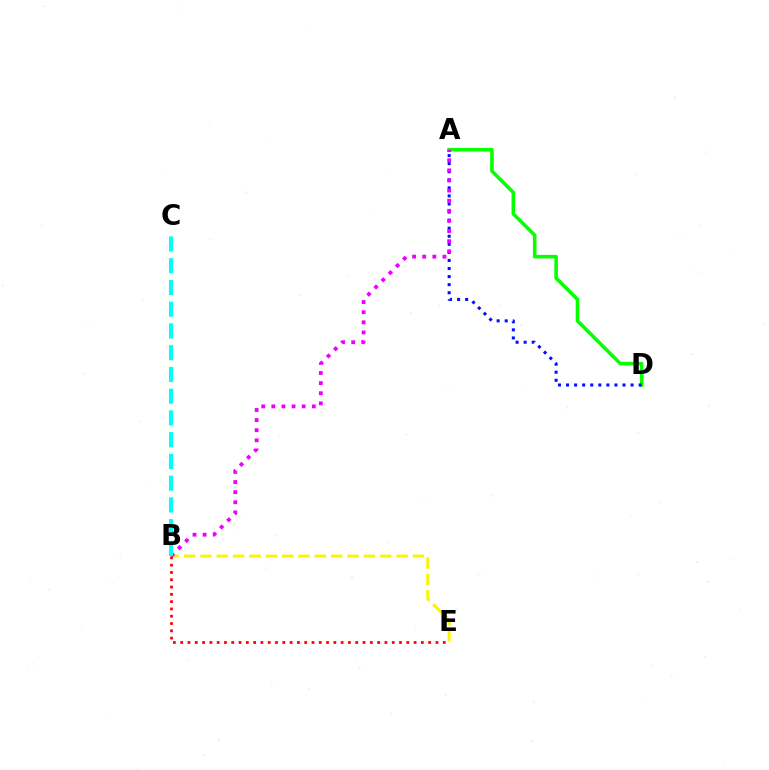{('A', 'D'): [{'color': '#08ff00', 'line_style': 'solid', 'thickness': 2.57}, {'color': '#0010ff', 'line_style': 'dotted', 'thickness': 2.19}], ('B', 'E'): [{'color': '#fcf500', 'line_style': 'dashed', 'thickness': 2.22}, {'color': '#ff0000', 'line_style': 'dotted', 'thickness': 1.98}], ('A', 'B'): [{'color': '#ee00ff', 'line_style': 'dotted', 'thickness': 2.75}], ('B', 'C'): [{'color': '#00fff6', 'line_style': 'dashed', 'thickness': 2.95}]}